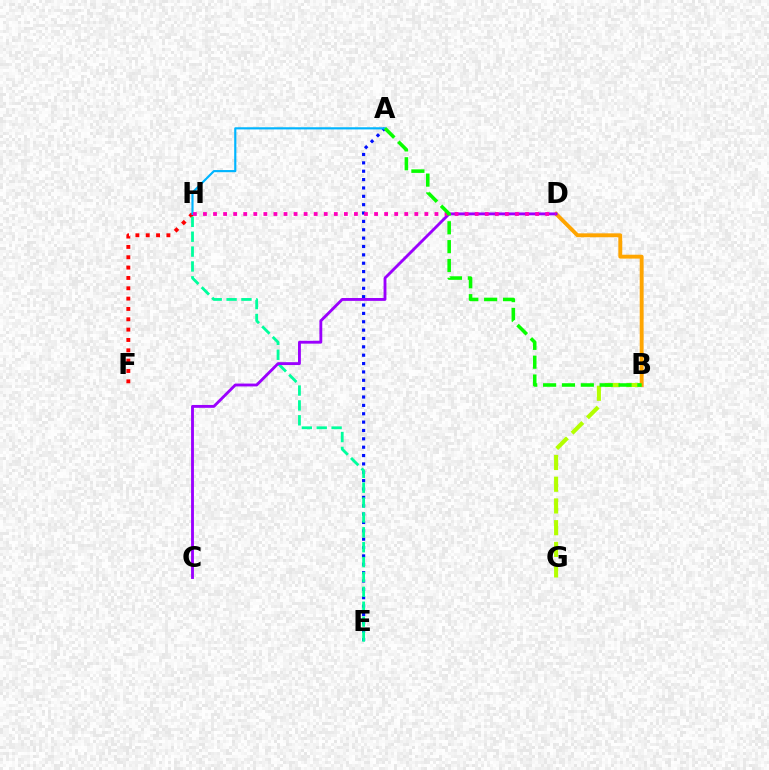{('B', 'G'): [{'color': '#b3ff00', 'line_style': 'dashed', 'thickness': 2.95}], ('A', 'E'): [{'color': '#0010ff', 'line_style': 'dotted', 'thickness': 2.27}], ('F', 'H'): [{'color': '#ff0000', 'line_style': 'dotted', 'thickness': 2.81}], ('B', 'D'): [{'color': '#ffa500', 'line_style': 'solid', 'thickness': 2.8}], ('E', 'H'): [{'color': '#00ff9d', 'line_style': 'dashed', 'thickness': 2.02}], ('C', 'D'): [{'color': '#9b00ff', 'line_style': 'solid', 'thickness': 2.06}], ('A', 'H'): [{'color': '#00b5ff', 'line_style': 'solid', 'thickness': 1.56}], ('D', 'H'): [{'color': '#ff00bd', 'line_style': 'dotted', 'thickness': 2.73}], ('A', 'B'): [{'color': '#08ff00', 'line_style': 'dashed', 'thickness': 2.56}]}